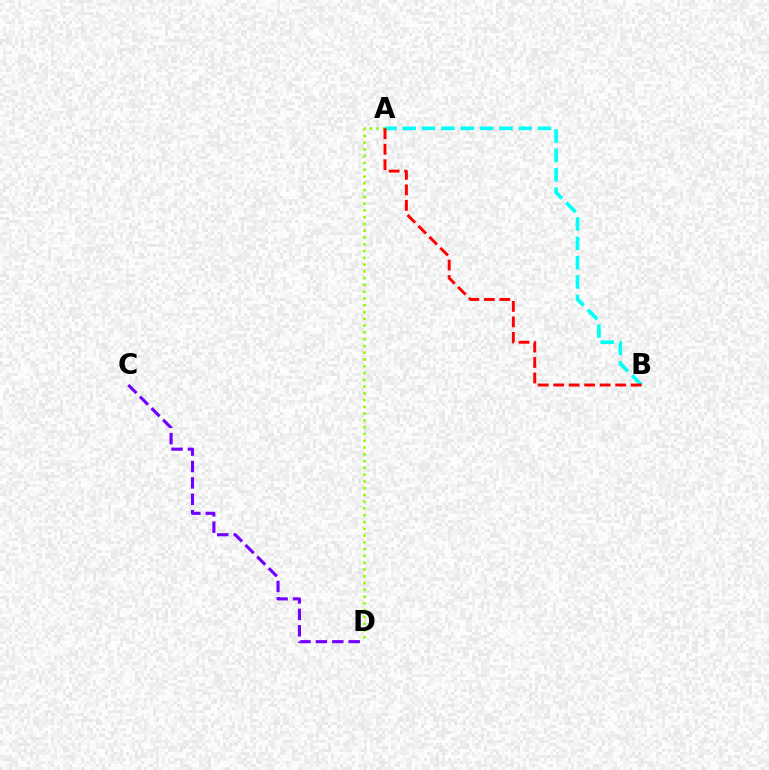{('A', 'D'): [{'color': '#84ff00', 'line_style': 'dotted', 'thickness': 1.84}], ('C', 'D'): [{'color': '#7200ff', 'line_style': 'dashed', 'thickness': 2.23}], ('A', 'B'): [{'color': '#00fff6', 'line_style': 'dashed', 'thickness': 2.63}, {'color': '#ff0000', 'line_style': 'dashed', 'thickness': 2.1}]}